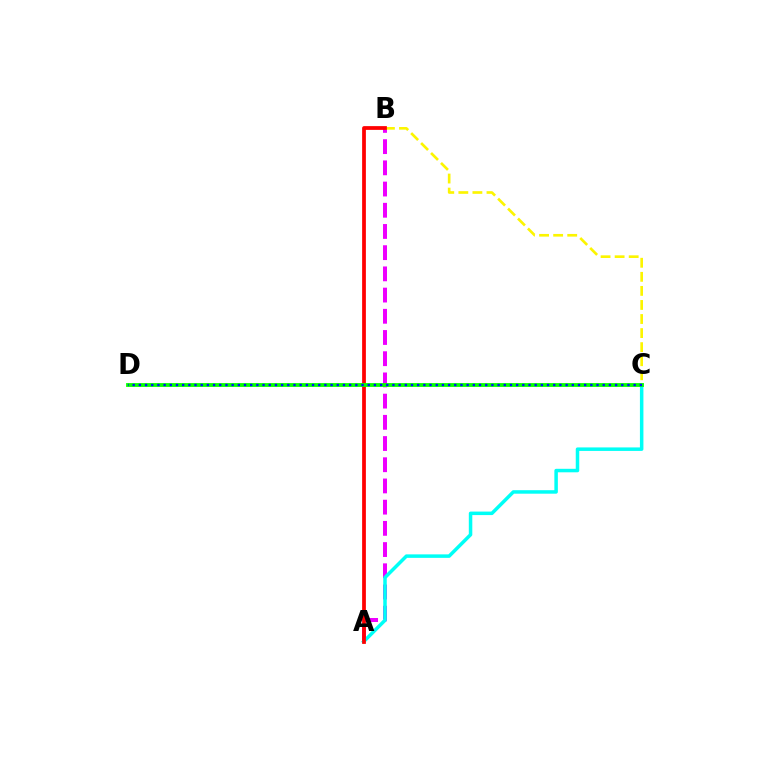{('A', 'B'): [{'color': '#ee00ff', 'line_style': 'dashed', 'thickness': 2.88}, {'color': '#ff0000', 'line_style': 'solid', 'thickness': 2.71}], ('B', 'C'): [{'color': '#fcf500', 'line_style': 'dashed', 'thickness': 1.91}], ('A', 'C'): [{'color': '#00fff6', 'line_style': 'solid', 'thickness': 2.52}], ('C', 'D'): [{'color': '#08ff00', 'line_style': 'solid', 'thickness': 2.75}, {'color': '#0010ff', 'line_style': 'dotted', 'thickness': 1.68}]}